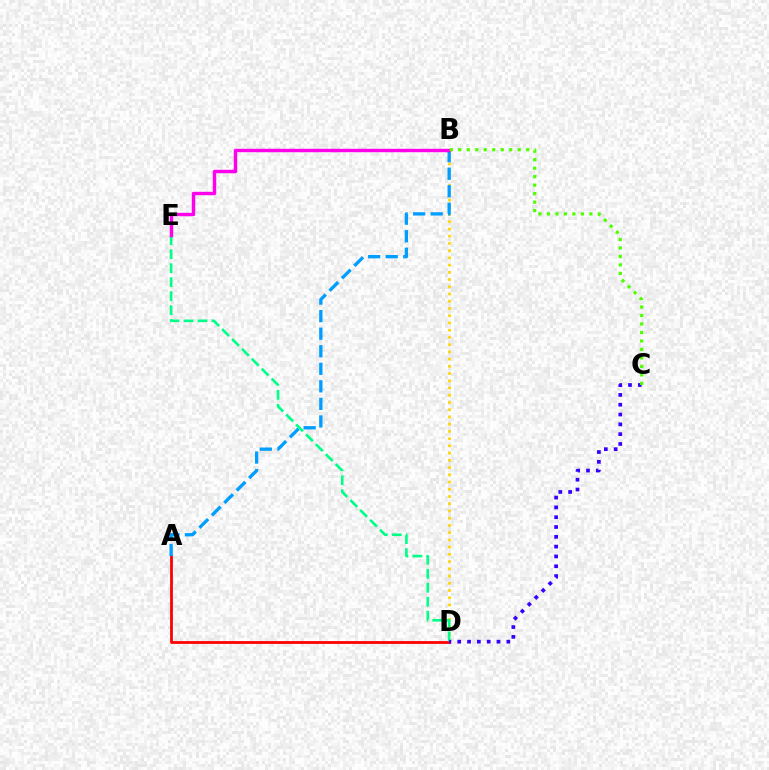{('B', 'D'): [{'color': '#ffd500', 'line_style': 'dotted', 'thickness': 1.96}], ('A', 'D'): [{'color': '#ff0000', 'line_style': 'solid', 'thickness': 2.01}], ('A', 'B'): [{'color': '#009eff', 'line_style': 'dashed', 'thickness': 2.38}], ('D', 'E'): [{'color': '#00ff86', 'line_style': 'dashed', 'thickness': 1.9}], ('B', 'E'): [{'color': '#ff00ed', 'line_style': 'solid', 'thickness': 2.46}], ('C', 'D'): [{'color': '#3700ff', 'line_style': 'dotted', 'thickness': 2.67}], ('B', 'C'): [{'color': '#4fff00', 'line_style': 'dotted', 'thickness': 2.31}]}